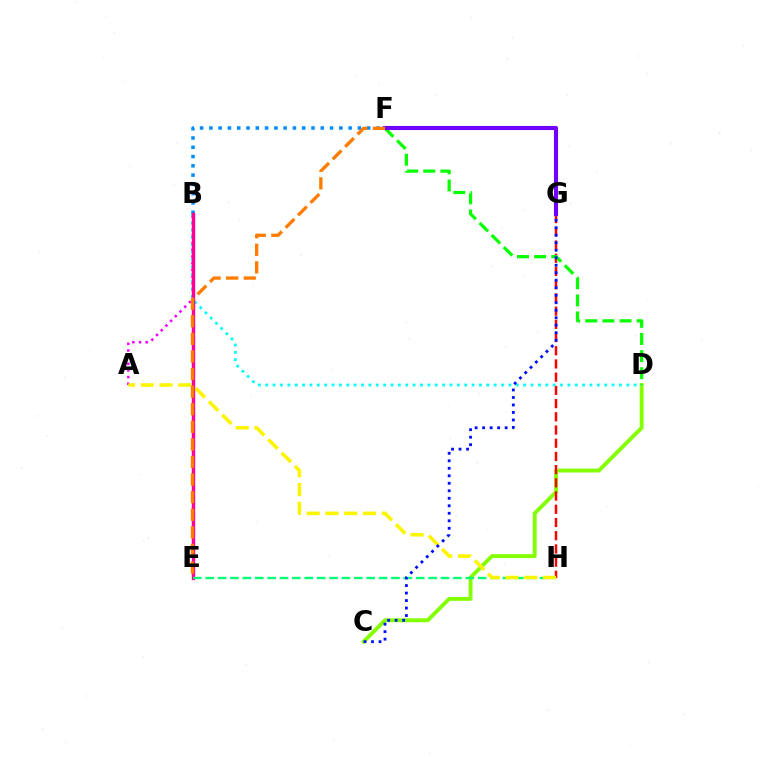{('C', 'D'): [{'color': '#84ff00', 'line_style': 'solid', 'thickness': 2.8}], ('G', 'H'): [{'color': '#ff0000', 'line_style': 'dashed', 'thickness': 1.79}], ('D', 'F'): [{'color': '#08ff00', 'line_style': 'dashed', 'thickness': 2.33}], ('A', 'B'): [{'color': '#ee00ff', 'line_style': 'dotted', 'thickness': 1.81}], ('B', 'F'): [{'color': '#008cff', 'line_style': 'dotted', 'thickness': 2.52}], ('B', 'D'): [{'color': '#00fff6', 'line_style': 'dotted', 'thickness': 2.0}], ('B', 'E'): [{'color': '#ff0094', 'line_style': 'solid', 'thickness': 2.45}], ('E', 'H'): [{'color': '#00ff74', 'line_style': 'dashed', 'thickness': 1.68}], ('A', 'H'): [{'color': '#fcf500', 'line_style': 'dashed', 'thickness': 2.55}], ('F', 'G'): [{'color': '#7200ff', 'line_style': 'solid', 'thickness': 2.96}], ('C', 'G'): [{'color': '#0010ff', 'line_style': 'dotted', 'thickness': 2.04}], ('E', 'F'): [{'color': '#ff7c00', 'line_style': 'dashed', 'thickness': 2.39}]}